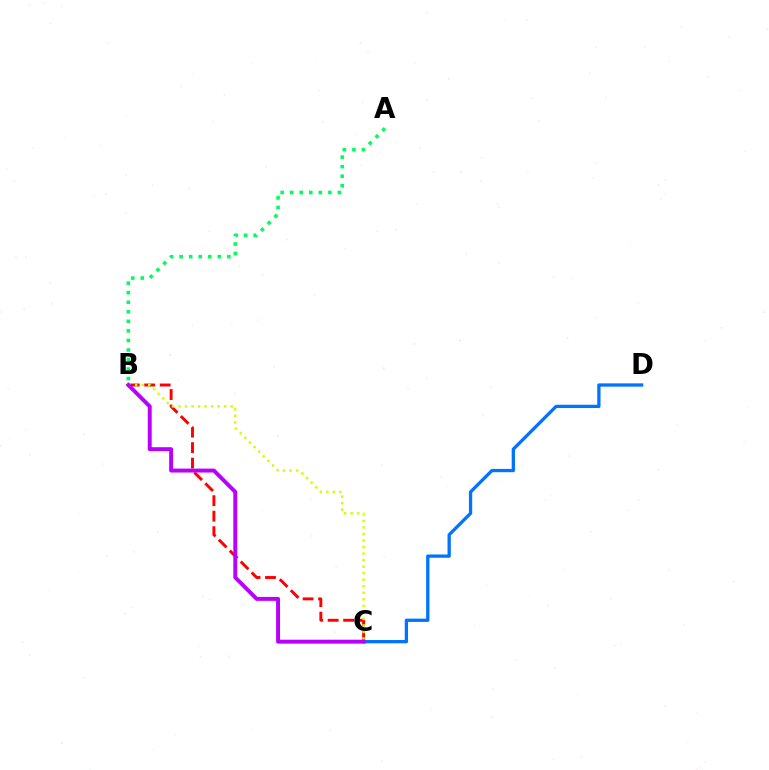{('A', 'B'): [{'color': '#00ff5c', 'line_style': 'dotted', 'thickness': 2.59}], ('C', 'D'): [{'color': '#0074ff', 'line_style': 'solid', 'thickness': 2.36}], ('B', 'C'): [{'color': '#ff0000', 'line_style': 'dashed', 'thickness': 2.1}, {'color': '#d1ff00', 'line_style': 'dotted', 'thickness': 1.77}, {'color': '#b900ff', 'line_style': 'solid', 'thickness': 2.83}]}